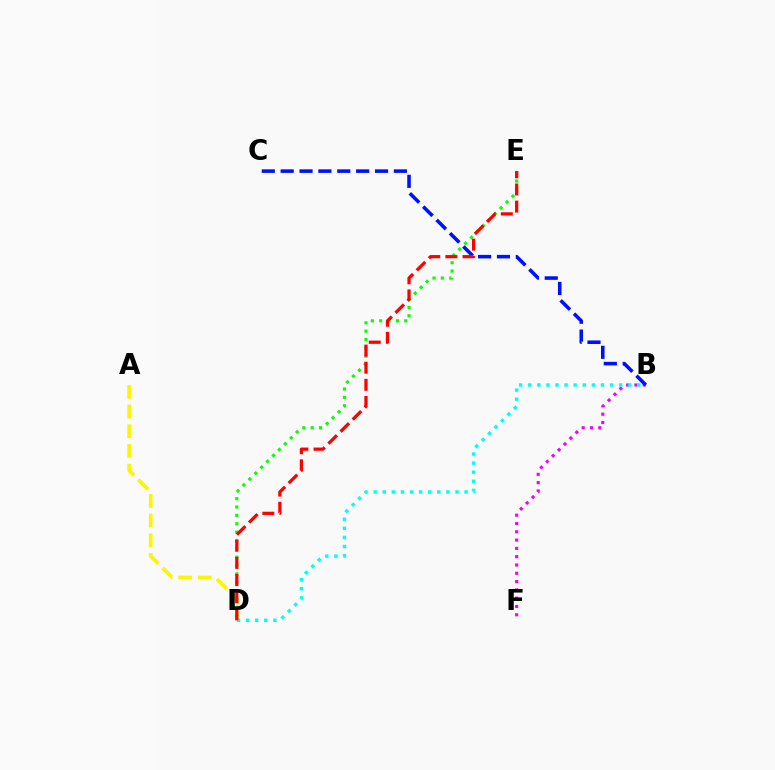{('A', 'D'): [{'color': '#fcf500', 'line_style': 'dashed', 'thickness': 2.67}], ('B', 'F'): [{'color': '#ee00ff', 'line_style': 'dotted', 'thickness': 2.26}], ('D', 'E'): [{'color': '#08ff00', 'line_style': 'dotted', 'thickness': 2.27}, {'color': '#ff0000', 'line_style': 'dashed', 'thickness': 2.33}], ('B', 'C'): [{'color': '#0010ff', 'line_style': 'dashed', 'thickness': 2.56}], ('B', 'D'): [{'color': '#00fff6', 'line_style': 'dotted', 'thickness': 2.47}]}